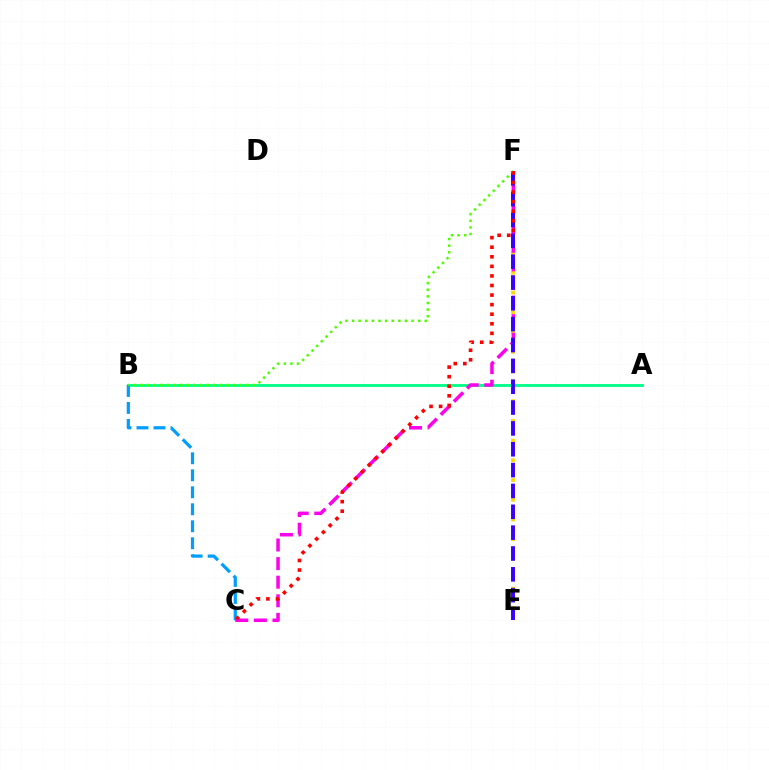{('A', 'B'): [{'color': '#00ff86', 'line_style': 'solid', 'thickness': 2.02}], ('E', 'F'): [{'color': '#ffd500', 'line_style': 'dotted', 'thickness': 2.68}, {'color': '#3700ff', 'line_style': 'dashed', 'thickness': 2.83}], ('B', 'C'): [{'color': '#009eff', 'line_style': 'dashed', 'thickness': 2.31}], ('C', 'F'): [{'color': '#ff00ed', 'line_style': 'dashed', 'thickness': 2.53}, {'color': '#ff0000', 'line_style': 'dotted', 'thickness': 2.6}], ('B', 'F'): [{'color': '#4fff00', 'line_style': 'dotted', 'thickness': 1.8}]}